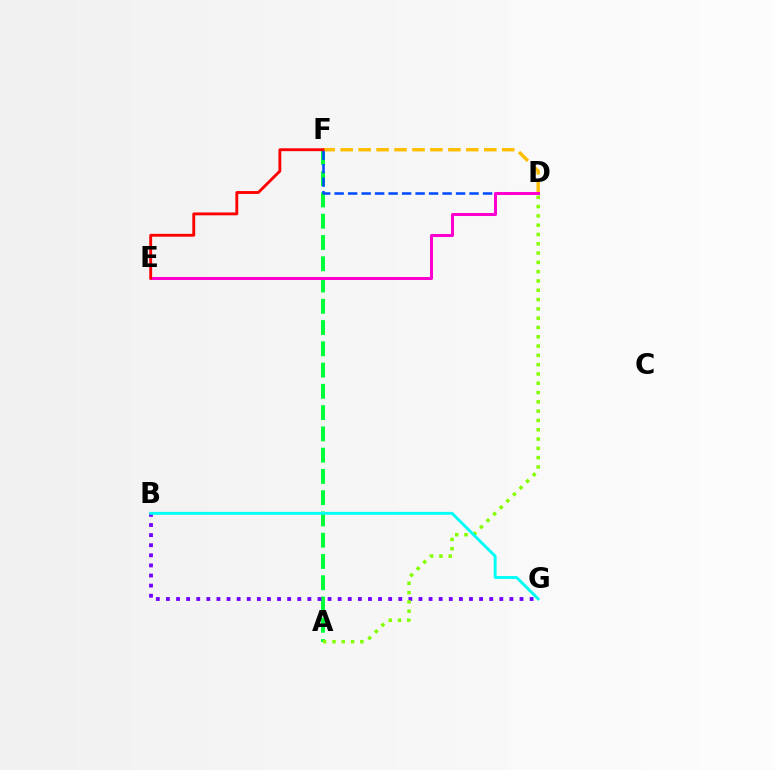{('A', 'F'): [{'color': '#00ff39', 'line_style': 'dashed', 'thickness': 2.89}], ('D', 'F'): [{'color': '#ffbd00', 'line_style': 'dashed', 'thickness': 2.44}, {'color': '#004bff', 'line_style': 'dashed', 'thickness': 1.83}], ('B', 'G'): [{'color': '#7200ff', 'line_style': 'dotted', 'thickness': 2.74}, {'color': '#00fff6', 'line_style': 'solid', 'thickness': 2.08}], ('A', 'D'): [{'color': '#84ff00', 'line_style': 'dotted', 'thickness': 2.53}], ('D', 'E'): [{'color': '#ff00cf', 'line_style': 'solid', 'thickness': 2.18}], ('E', 'F'): [{'color': '#ff0000', 'line_style': 'solid', 'thickness': 2.06}]}